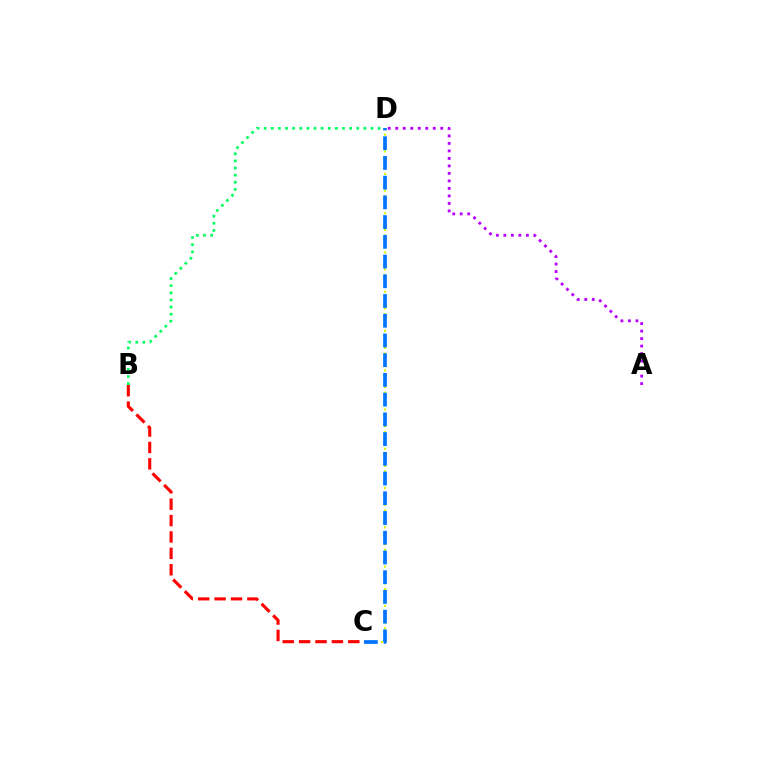{('B', 'C'): [{'color': '#ff0000', 'line_style': 'dashed', 'thickness': 2.23}], ('B', 'D'): [{'color': '#00ff5c', 'line_style': 'dotted', 'thickness': 1.94}], ('A', 'D'): [{'color': '#b900ff', 'line_style': 'dotted', 'thickness': 2.04}], ('C', 'D'): [{'color': '#d1ff00', 'line_style': 'dotted', 'thickness': 1.52}, {'color': '#0074ff', 'line_style': 'dashed', 'thickness': 2.68}]}